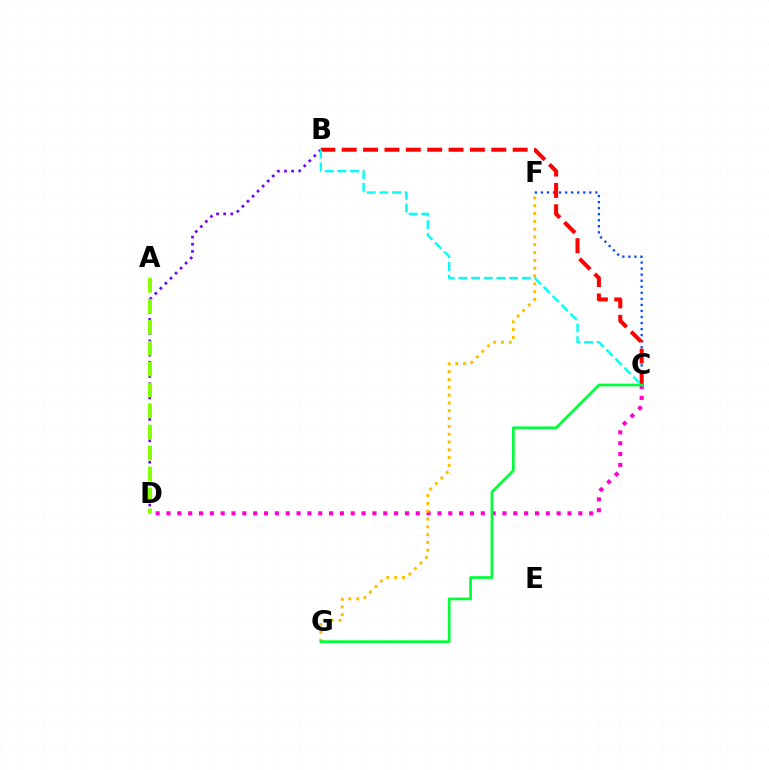{('B', 'D'): [{'color': '#7200ff', 'line_style': 'dotted', 'thickness': 1.94}], ('C', 'F'): [{'color': '#004bff', 'line_style': 'dotted', 'thickness': 1.64}], ('B', 'C'): [{'color': '#ff0000', 'line_style': 'dashed', 'thickness': 2.9}, {'color': '#00fff6', 'line_style': 'dashed', 'thickness': 1.72}], ('A', 'D'): [{'color': '#84ff00', 'line_style': 'dashed', 'thickness': 2.85}], ('C', 'D'): [{'color': '#ff00cf', 'line_style': 'dotted', 'thickness': 2.94}], ('F', 'G'): [{'color': '#ffbd00', 'line_style': 'dotted', 'thickness': 2.12}], ('C', 'G'): [{'color': '#00ff39', 'line_style': 'solid', 'thickness': 1.95}]}